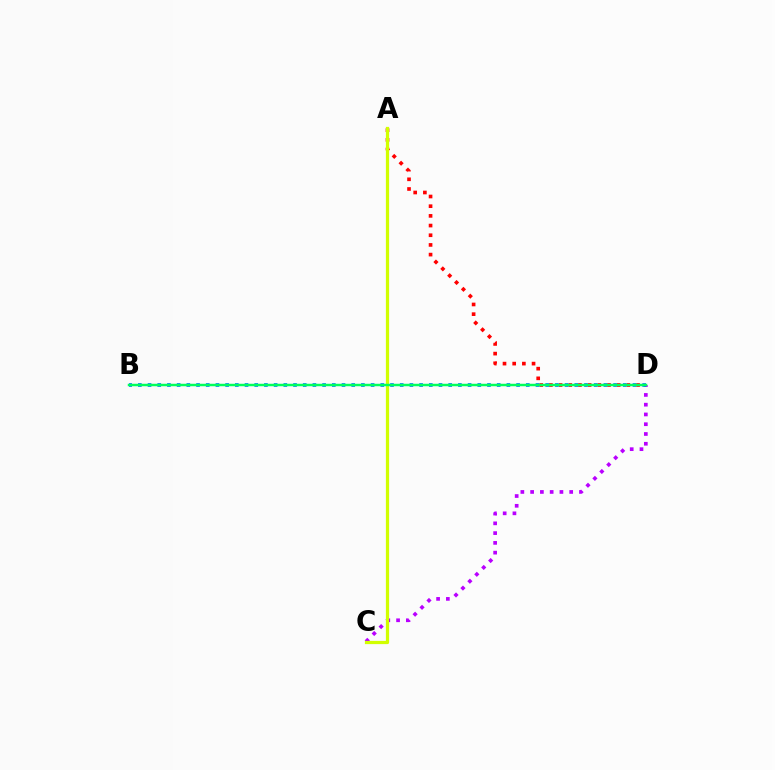{('C', 'D'): [{'color': '#b900ff', 'line_style': 'dotted', 'thickness': 2.65}], ('A', 'D'): [{'color': '#ff0000', 'line_style': 'dotted', 'thickness': 2.63}], ('A', 'C'): [{'color': '#d1ff00', 'line_style': 'solid', 'thickness': 2.33}], ('B', 'D'): [{'color': '#0074ff', 'line_style': 'dotted', 'thickness': 2.64}, {'color': '#00ff5c', 'line_style': 'solid', 'thickness': 1.78}]}